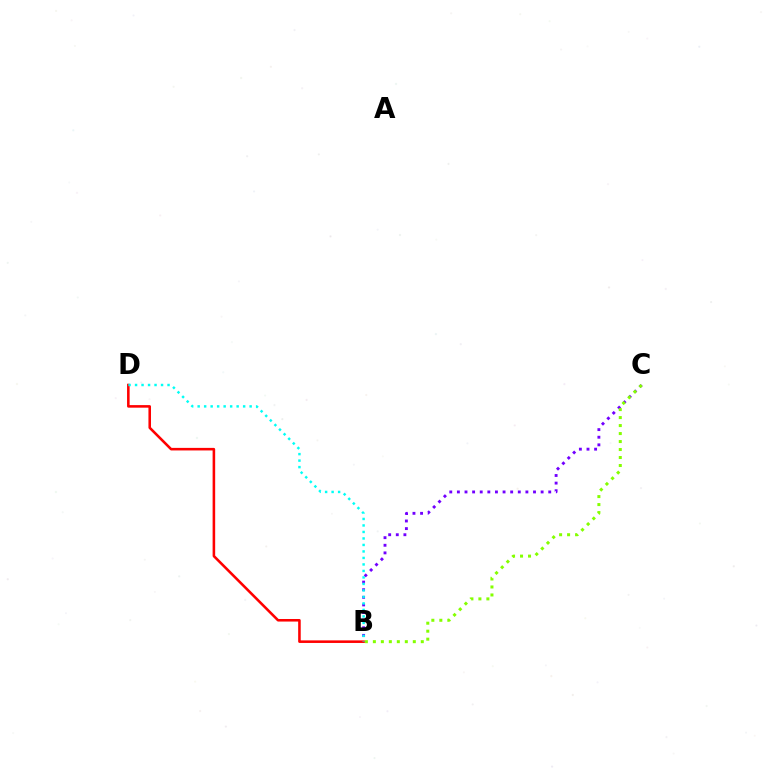{('B', 'C'): [{'color': '#7200ff', 'line_style': 'dotted', 'thickness': 2.07}, {'color': '#84ff00', 'line_style': 'dotted', 'thickness': 2.17}], ('B', 'D'): [{'color': '#ff0000', 'line_style': 'solid', 'thickness': 1.85}, {'color': '#00fff6', 'line_style': 'dotted', 'thickness': 1.77}]}